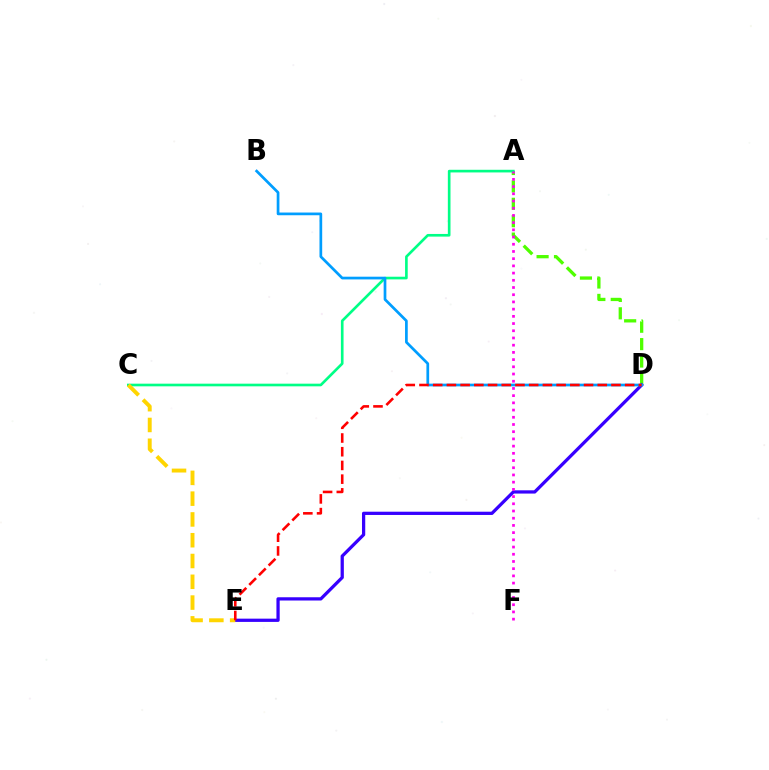{('A', 'D'): [{'color': '#4fff00', 'line_style': 'dashed', 'thickness': 2.36}], ('A', 'C'): [{'color': '#00ff86', 'line_style': 'solid', 'thickness': 1.91}], ('D', 'E'): [{'color': '#3700ff', 'line_style': 'solid', 'thickness': 2.34}, {'color': '#ff0000', 'line_style': 'dashed', 'thickness': 1.86}], ('B', 'D'): [{'color': '#009eff', 'line_style': 'solid', 'thickness': 1.95}], ('C', 'E'): [{'color': '#ffd500', 'line_style': 'dashed', 'thickness': 2.82}], ('A', 'F'): [{'color': '#ff00ed', 'line_style': 'dotted', 'thickness': 1.96}]}